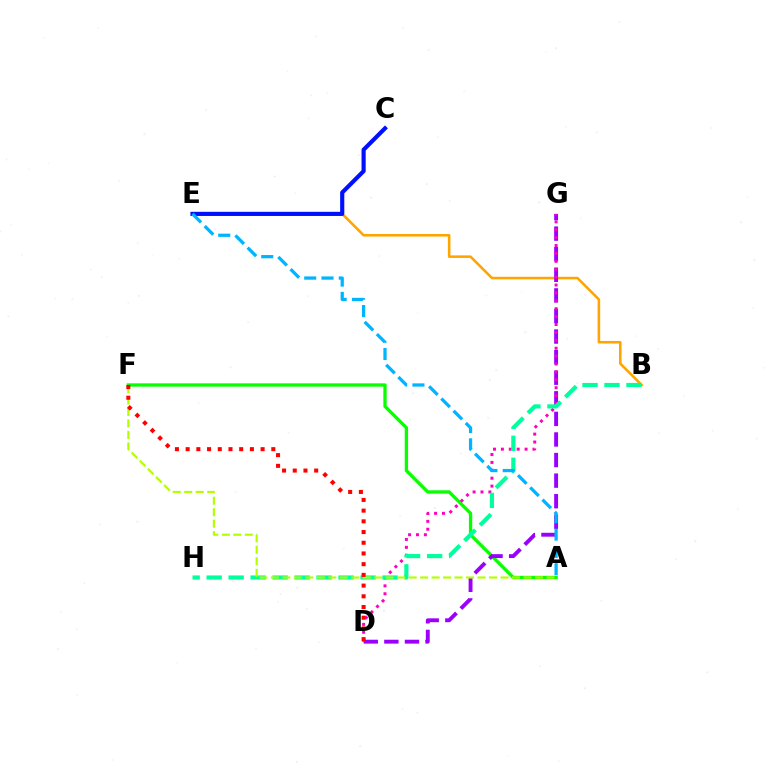{('B', 'E'): [{'color': '#ffa500', 'line_style': 'solid', 'thickness': 1.85}], ('A', 'F'): [{'color': '#08ff00', 'line_style': 'solid', 'thickness': 2.38}, {'color': '#b3ff00', 'line_style': 'dashed', 'thickness': 1.56}], ('D', 'G'): [{'color': '#9b00ff', 'line_style': 'dashed', 'thickness': 2.8}, {'color': '#ff00bd', 'line_style': 'dotted', 'thickness': 2.15}], ('C', 'E'): [{'color': '#0010ff', 'line_style': 'solid', 'thickness': 2.99}], ('B', 'H'): [{'color': '#00ff9d', 'line_style': 'dashed', 'thickness': 2.99}], ('A', 'E'): [{'color': '#00b5ff', 'line_style': 'dashed', 'thickness': 2.35}], ('D', 'F'): [{'color': '#ff0000', 'line_style': 'dotted', 'thickness': 2.91}]}